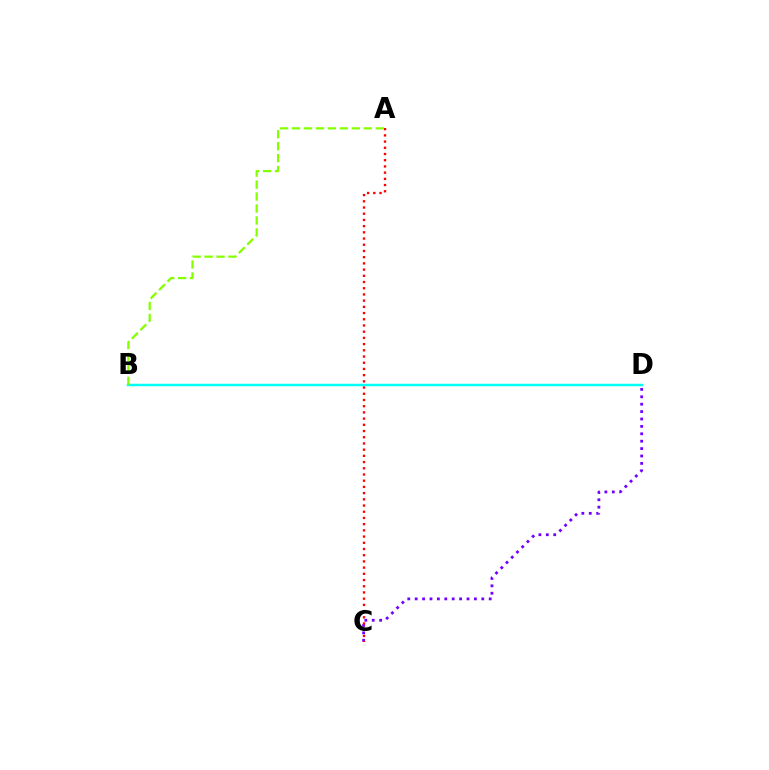{('B', 'D'): [{'color': '#00fff6', 'line_style': 'solid', 'thickness': 1.79}], ('C', 'D'): [{'color': '#7200ff', 'line_style': 'dotted', 'thickness': 2.01}], ('A', 'C'): [{'color': '#ff0000', 'line_style': 'dotted', 'thickness': 1.69}], ('A', 'B'): [{'color': '#84ff00', 'line_style': 'dashed', 'thickness': 1.62}]}